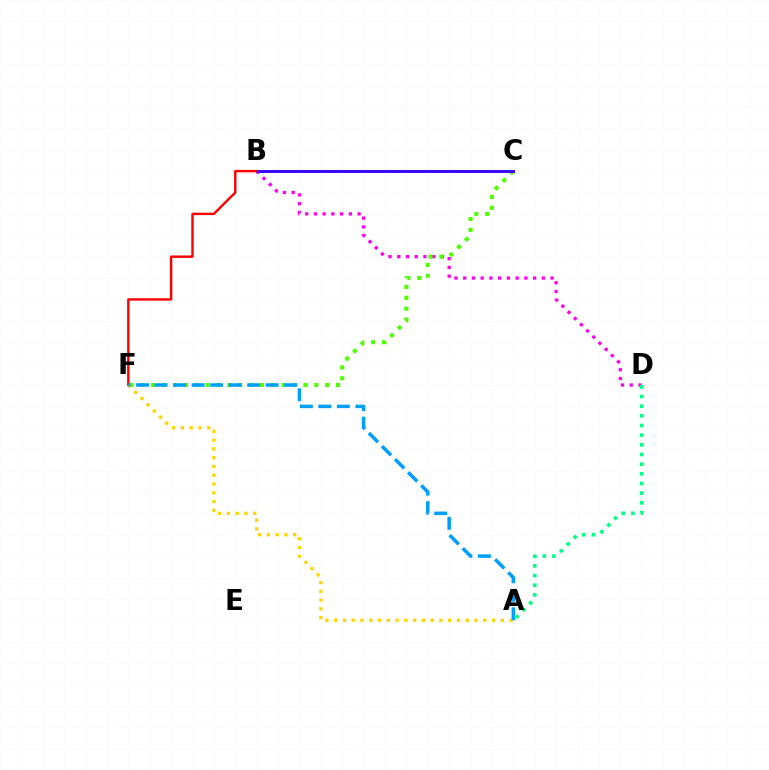{('B', 'D'): [{'color': '#ff00ed', 'line_style': 'dotted', 'thickness': 2.37}], ('C', 'F'): [{'color': '#4fff00', 'line_style': 'dotted', 'thickness': 2.95}], ('B', 'C'): [{'color': '#3700ff', 'line_style': 'solid', 'thickness': 2.09}], ('B', 'F'): [{'color': '#ff0000', 'line_style': 'solid', 'thickness': 1.74}], ('A', 'F'): [{'color': '#ffd500', 'line_style': 'dotted', 'thickness': 2.38}, {'color': '#009eff', 'line_style': 'dashed', 'thickness': 2.52}], ('A', 'D'): [{'color': '#00ff86', 'line_style': 'dotted', 'thickness': 2.63}]}